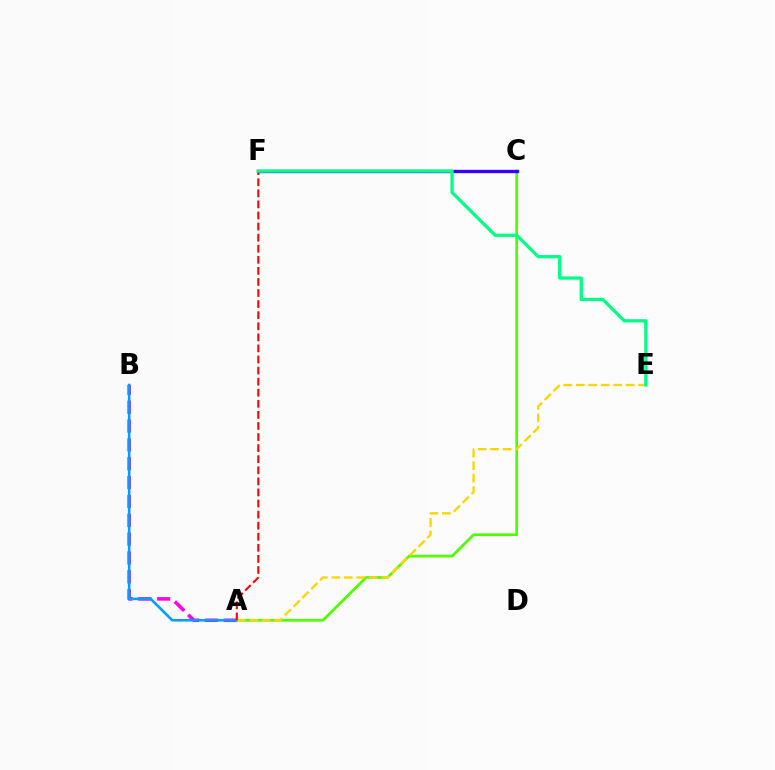{('A', 'B'): [{'color': '#ff00ed', 'line_style': 'dashed', 'thickness': 2.56}, {'color': '#009eff', 'line_style': 'solid', 'thickness': 1.86}], ('A', 'C'): [{'color': '#4fff00', 'line_style': 'solid', 'thickness': 1.97}], ('C', 'F'): [{'color': '#3700ff', 'line_style': 'solid', 'thickness': 2.41}], ('A', 'E'): [{'color': '#ffd500', 'line_style': 'dashed', 'thickness': 1.69}], ('A', 'F'): [{'color': '#ff0000', 'line_style': 'dashed', 'thickness': 1.5}], ('E', 'F'): [{'color': '#00ff86', 'line_style': 'solid', 'thickness': 2.36}]}